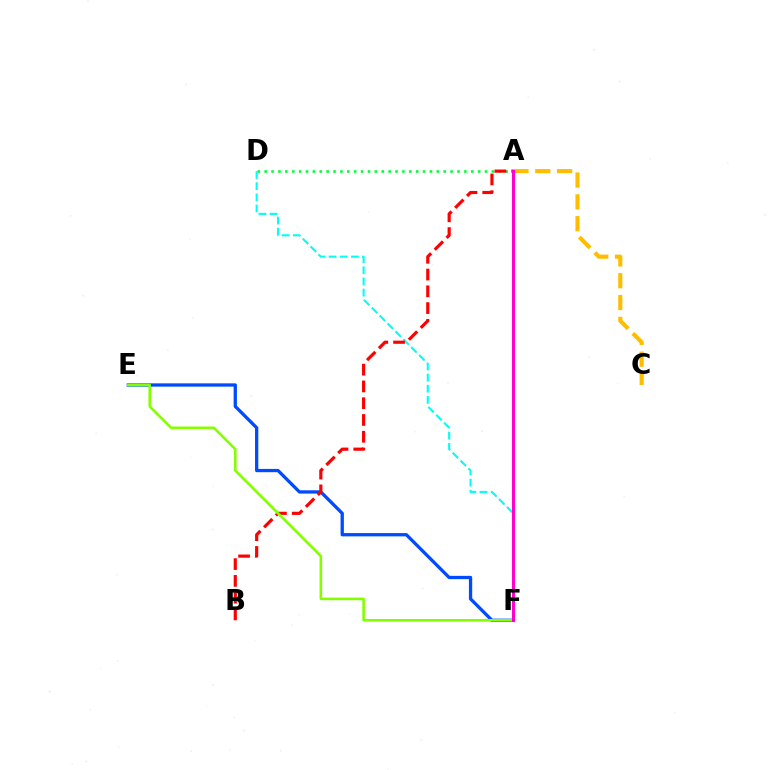{('E', 'F'): [{'color': '#004bff', 'line_style': 'solid', 'thickness': 2.37}, {'color': '#84ff00', 'line_style': 'solid', 'thickness': 1.86}], ('A', 'D'): [{'color': '#00ff39', 'line_style': 'dotted', 'thickness': 1.87}], ('A', 'F'): [{'color': '#7200ff', 'line_style': 'dashed', 'thickness': 1.89}, {'color': '#ff00cf', 'line_style': 'solid', 'thickness': 2.21}], ('A', 'C'): [{'color': '#ffbd00', 'line_style': 'dashed', 'thickness': 2.96}], ('D', 'F'): [{'color': '#00fff6', 'line_style': 'dashed', 'thickness': 1.52}], ('A', 'B'): [{'color': '#ff0000', 'line_style': 'dashed', 'thickness': 2.28}]}